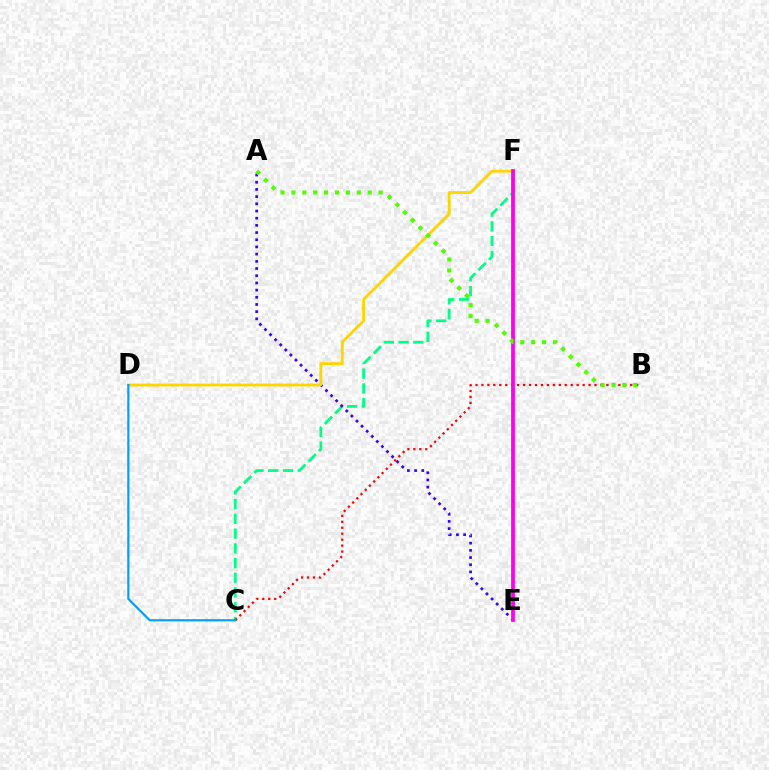{('C', 'F'): [{'color': '#00ff86', 'line_style': 'dashed', 'thickness': 2.0}], ('A', 'E'): [{'color': '#3700ff', 'line_style': 'dotted', 'thickness': 1.95}], ('B', 'C'): [{'color': '#ff0000', 'line_style': 'dotted', 'thickness': 1.62}], ('D', 'F'): [{'color': '#ffd500', 'line_style': 'solid', 'thickness': 2.03}], ('C', 'D'): [{'color': '#009eff', 'line_style': 'solid', 'thickness': 1.55}], ('E', 'F'): [{'color': '#ff00ed', 'line_style': 'solid', 'thickness': 2.71}], ('A', 'B'): [{'color': '#4fff00', 'line_style': 'dotted', 'thickness': 2.96}]}